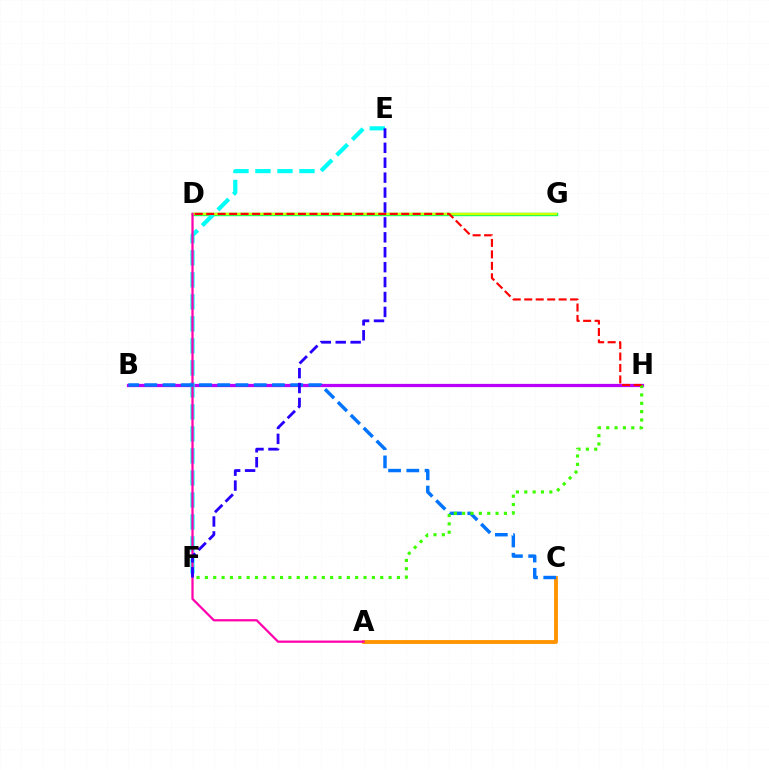{('B', 'H'): [{'color': '#b900ff', 'line_style': 'solid', 'thickness': 2.34}], ('D', 'G'): [{'color': '#00ff5c', 'line_style': 'solid', 'thickness': 2.43}, {'color': '#d1ff00', 'line_style': 'solid', 'thickness': 1.74}], ('E', 'F'): [{'color': '#00fff6', 'line_style': 'dashed', 'thickness': 2.99}, {'color': '#2500ff', 'line_style': 'dashed', 'thickness': 2.03}], ('A', 'C'): [{'color': '#ff9400', 'line_style': 'solid', 'thickness': 2.77}], ('A', 'D'): [{'color': '#ff00ac', 'line_style': 'solid', 'thickness': 1.61}], ('B', 'C'): [{'color': '#0074ff', 'line_style': 'dashed', 'thickness': 2.48}], ('F', 'H'): [{'color': '#3dff00', 'line_style': 'dotted', 'thickness': 2.27}], ('D', 'H'): [{'color': '#ff0000', 'line_style': 'dashed', 'thickness': 1.56}]}